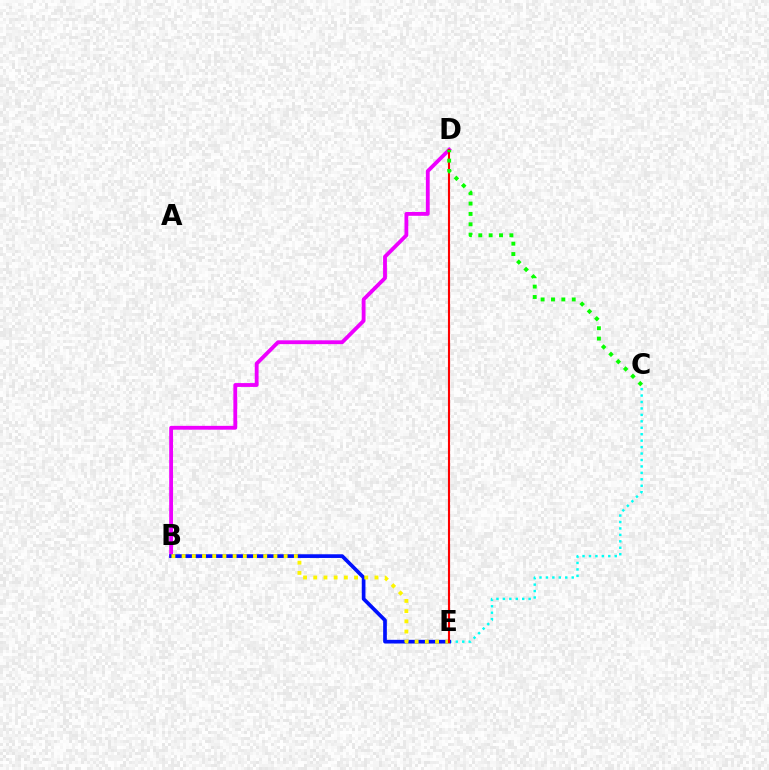{('C', 'E'): [{'color': '#00fff6', 'line_style': 'dotted', 'thickness': 1.75}], ('B', 'D'): [{'color': '#ee00ff', 'line_style': 'solid', 'thickness': 2.76}], ('B', 'E'): [{'color': '#0010ff', 'line_style': 'solid', 'thickness': 2.66}, {'color': '#fcf500', 'line_style': 'dotted', 'thickness': 2.77}], ('D', 'E'): [{'color': '#ff0000', 'line_style': 'solid', 'thickness': 1.53}], ('C', 'D'): [{'color': '#08ff00', 'line_style': 'dotted', 'thickness': 2.82}]}